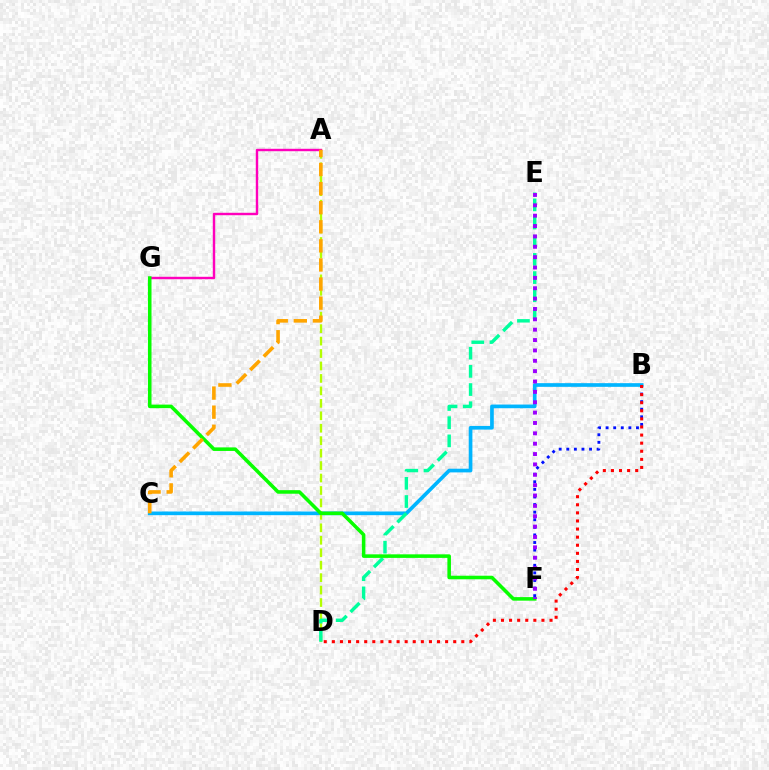{('B', 'C'): [{'color': '#00b5ff', 'line_style': 'solid', 'thickness': 2.65}], ('A', 'D'): [{'color': '#b3ff00', 'line_style': 'dashed', 'thickness': 1.69}], ('D', 'E'): [{'color': '#00ff9d', 'line_style': 'dashed', 'thickness': 2.47}], ('A', 'G'): [{'color': '#ff00bd', 'line_style': 'solid', 'thickness': 1.75}], ('F', 'G'): [{'color': '#08ff00', 'line_style': 'solid', 'thickness': 2.56}], ('B', 'F'): [{'color': '#0010ff', 'line_style': 'dotted', 'thickness': 2.06}], ('B', 'D'): [{'color': '#ff0000', 'line_style': 'dotted', 'thickness': 2.2}], ('E', 'F'): [{'color': '#9b00ff', 'line_style': 'dotted', 'thickness': 2.82}], ('A', 'C'): [{'color': '#ffa500', 'line_style': 'dashed', 'thickness': 2.59}]}